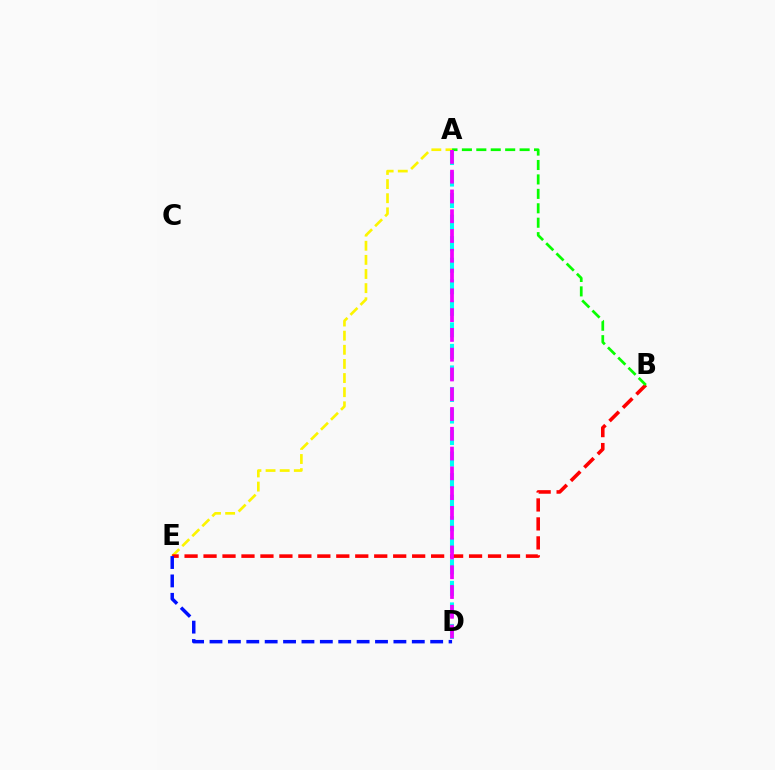{('A', 'E'): [{'color': '#fcf500', 'line_style': 'dashed', 'thickness': 1.92}], ('A', 'D'): [{'color': '#00fff6', 'line_style': 'dashed', 'thickness': 2.93}, {'color': '#ee00ff', 'line_style': 'dashed', 'thickness': 2.69}], ('B', 'E'): [{'color': '#ff0000', 'line_style': 'dashed', 'thickness': 2.58}], ('A', 'B'): [{'color': '#08ff00', 'line_style': 'dashed', 'thickness': 1.96}], ('D', 'E'): [{'color': '#0010ff', 'line_style': 'dashed', 'thickness': 2.5}]}